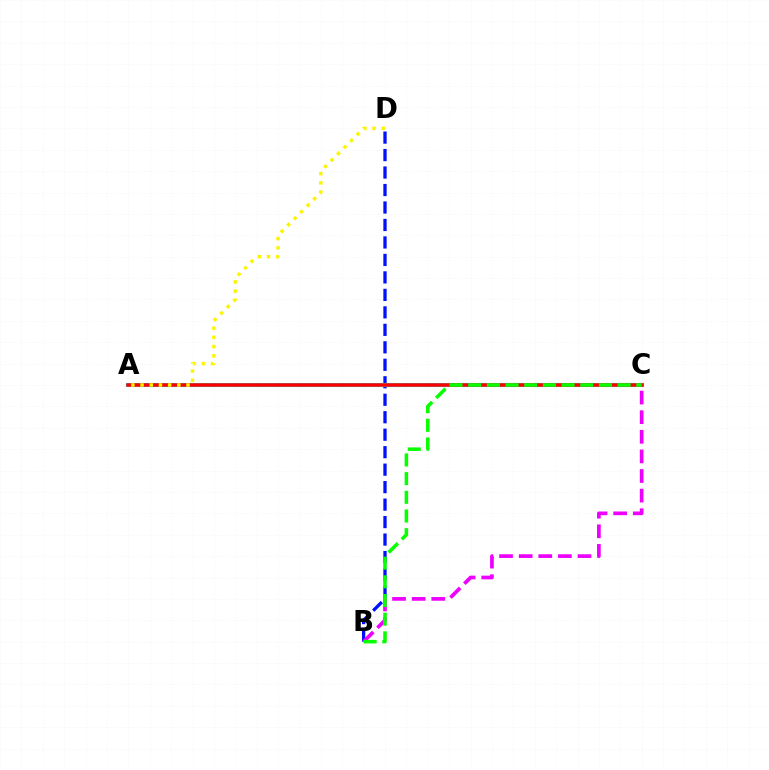{('B', 'D'): [{'color': '#0010ff', 'line_style': 'dashed', 'thickness': 2.37}], ('A', 'C'): [{'color': '#00fff6', 'line_style': 'solid', 'thickness': 2.93}, {'color': '#ff0000', 'line_style': 'solid', 'thickness': 2.52}], ('B', 'C'): [{'color': '#ee00ff', 'line_style': 'dashed', 'thickness': 2.66}, {'color': '#08ff00', 'line_style': 'dashed', 'thickness': 2.54}], ('A', 'D'): [{'color': '#fcf500', 'line_style': 'dotted', 'thickness': 2.5}]}